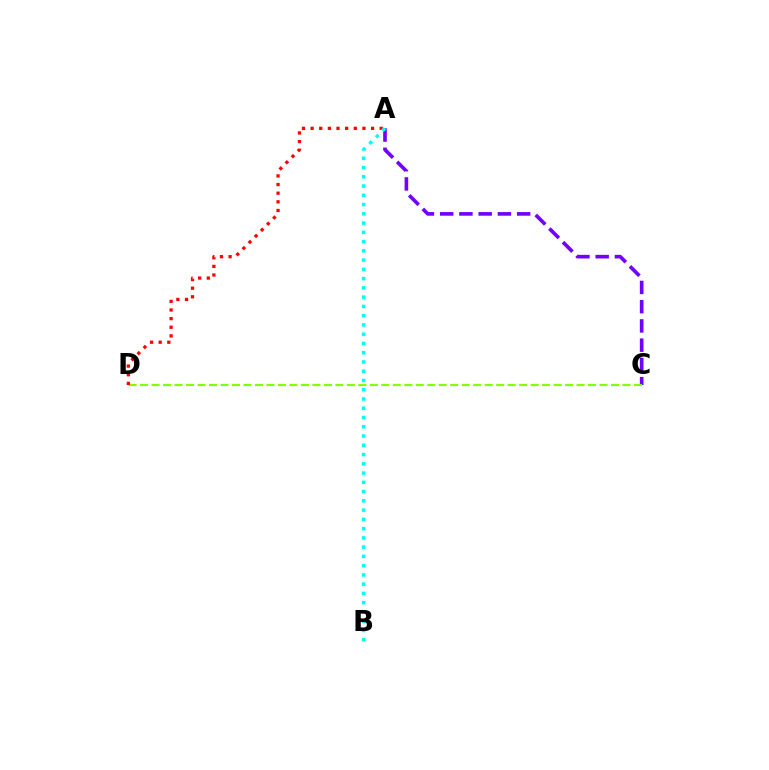{('A', 'C'): [{'color': '#7200ff', 'line_style': 'dashed', 'thickness': 2.61}], ('C', 'D'): [{'color': '#84ff00', 'line_style': 'dashed', 'thickness': 1.56}], ('A', 'D'): [{'color': '#ff0000', 'line_style': 'dotted', 'thickness': 2.35}], ('A', 'B'): [{'color': '#00fff6', 'line_style': 'dotted', 'thickness': 2.52}]}